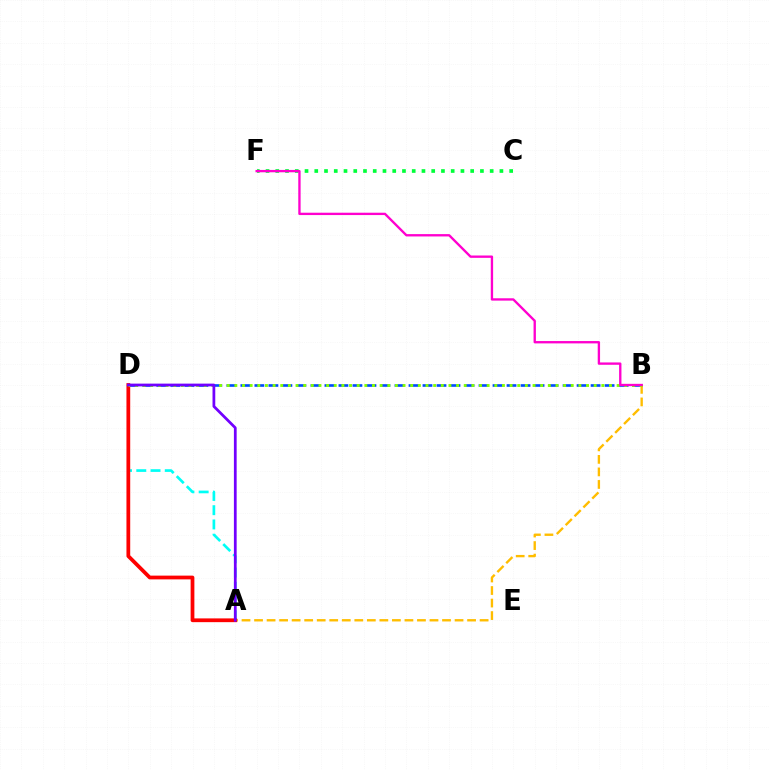{('A', 'D'): [{'color': '#00fff6', 'line_style': 'dashed', 'thickness': 1.94}, {'color': '#ff0000', 'line_style': 'solid', 'thickness': 2.71}, {'color': '#7200ff', 'line_style': 'solid', 'thickness': 1.98}], ('B', 'D'): [{'color': '#004bff', 'line_style': 'dashed', 'thickness': 1.9}, {'color': '#84ff00', 'line_style': 'dotted', 'thickness': 2.08}], ('A', 'B'): [{'color': '#ffbd00', 'line_style': 'dashed', 'thickness': 1.7}], ('C', 'F'): [{'color': '#00ff39', 'line_style': 'dotted', 'thickness': 2.65}], ('B', 'F'): [{'color': '#ff00cf', 'line_style': 'solid', 'thickness': 1.69}]}